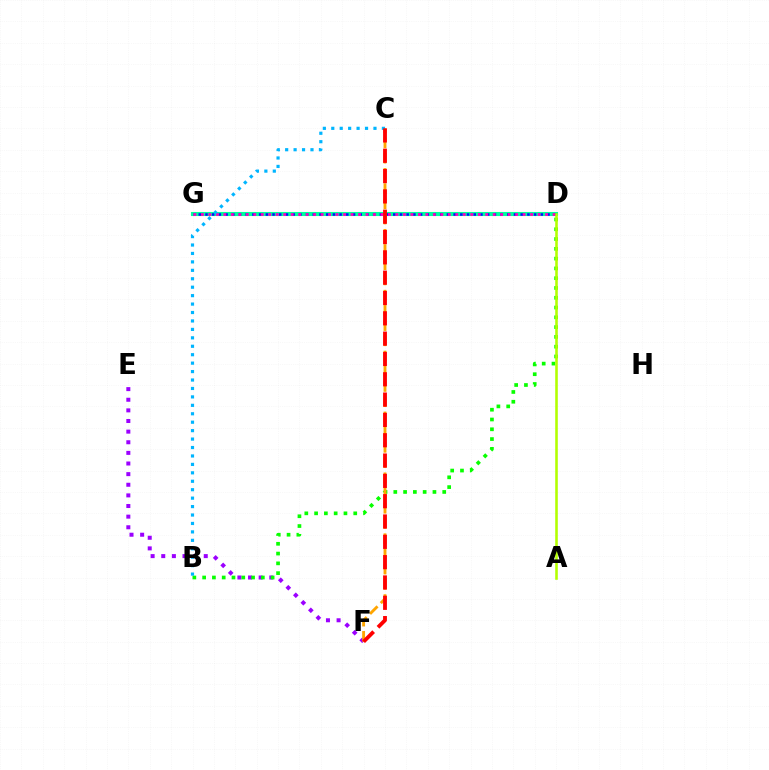{('D', 'G'): [{'color': '#00ff9d', 'line_style': 'solid', 'thickness': 2.94}, {'color': '#0010ff', 'line_style': 'dotted', 'thickness': 1.82}, {'color': '#ff00bd', 'line_style': 'dotted', 'thickness': 2.03}], ('E', 'F'): [{'color': '#9b00ff', 'line_style': 'dotted', 'thickness': 2.89}], ('B', 'D'): [{'color': '#08ff00', 'line_style': 'dotted', 'thickness': 2.66}], ('A', 'D'): [{'color': '#b3ff00', 'line_style': 'solid', 'thickness': 1.85}], ('C', 'F'): [{'color': '#ffa500', 'line_style': 'dashed', 'thickness': 2.07}, {'color': '#ff0000', 'line_style': 'dashed', 'thickness': 2.76}], ('B', 'C'): [{'color': '#00b5ff', 'line_style': 'dotted', 'thickness': 2.29}]}